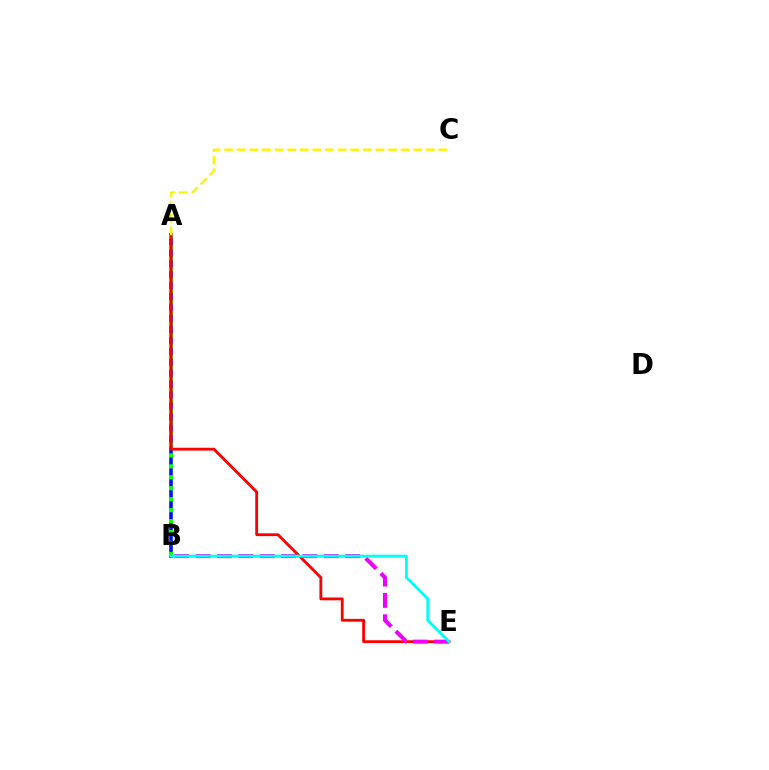{('A', 'B'): [{'color': '#0010ff', 'line_style': 'solid', 'thickness': 2.58}, {'color': '#08ff00', 'line_style': 'dotted', 'thickness': 2.97}], ('A', 'E'): [{'color': '#ff0000', 'line_style': 'solid', 'thickness': 2.03}], ('B', 'E'): [{'color': '#ee00ff', 'line_style': 'dashed', 'thickness': 2.9}, {'color': '#00fff6', 'line_style': 'solid', 'thickness': 2.04}], ('A', 'C'): [{'color': '#fcf500', 'line_style': 'dashed', 'thickness': 1.71}]}